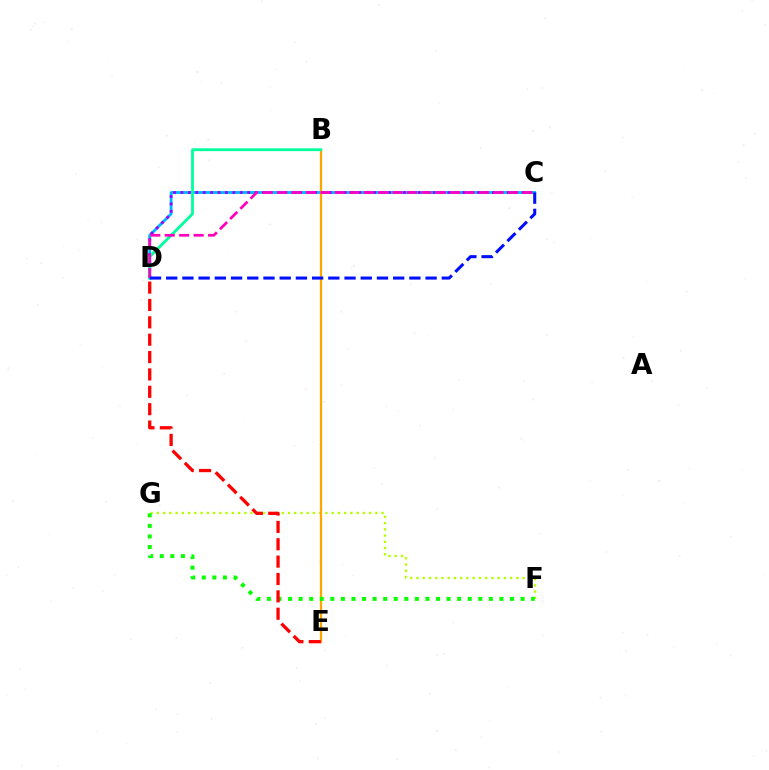{('F', 'G'): [{'color': '#b3ff00', 'line_style': 'dotted', 'thickness': 1.7}, {'color': '#08ff00', 'line_style': 'dotted', 'thickness': 2.87}], ('C', 'D'): [{'color': '#00b5ff', 'line_style': 'solid', 'thickness': 2.04}, {'color': '#9b00ff', 'line_style': 'dotted', 'thickness': 2.02}, {'color': '#ff00bd', 'line_style': 'dashed', 'thickness': 1.96}, {'color': '#0010ff', 'line_style': 'dashed', 'thickness': 2.2}], ('B', 'E'): [{'color': '#ffa500', 'line_style': 'solid', 'thickness': 1.63}], ('B', 'D'): [{'color': '#00ff9d', 'line_style': 'solid', 'thickness': 2.02}], ('D', 'E'): [{'color': '#ff0000', 'line_style': 'dashed', 'thickness': 2.36}]}